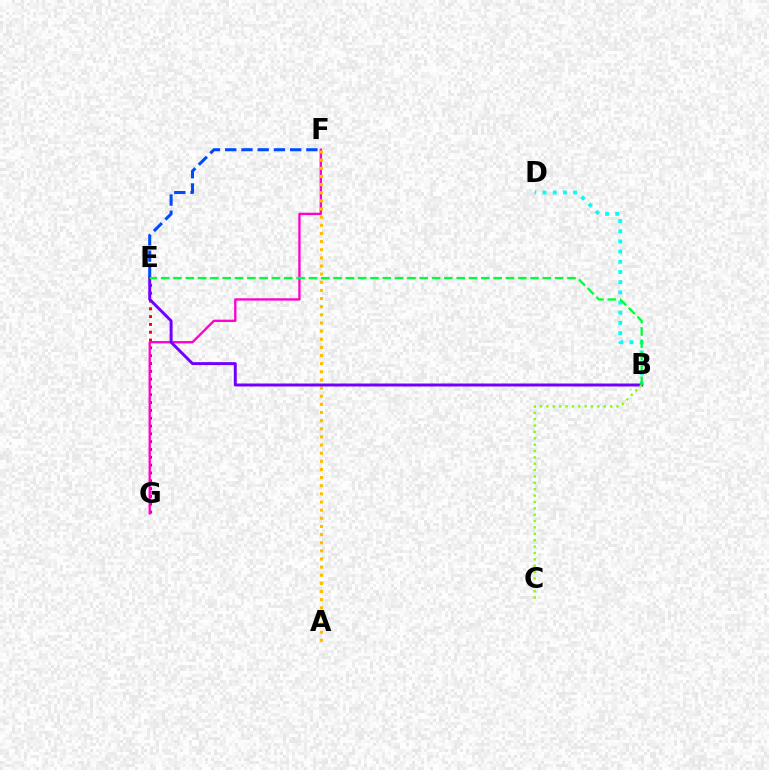{('B', 'D'): [{'color': '#00fff6', 'line_style': 'dotted', 'thickness': 2.77}], ('E', 'G'): [{'color': '#ff0000', 'line_style': 'dotted', 'thickness': 2.12}], ('E', 'F'): [{'color': '#004bff', 'line_style': 'dashed', 'thickness': 2.21}], ('F', 'G'): [{'color': '#ff00cf', 'line_style': 'solid', 'thickness': 1.68}], ('A', 'F'): [{'color': '#ffbd00', 'line_style': 'dotted', 'thickness': 2.21}], ('B', 'E'): [{'color': '#7200ff', 'line_style': 'solid', 'thickness': 2.14}, {'color': '#00ff39', 'line_style': 'dashed', 'thickness': 1.67}], ('B', 'C'): [{'color': '#84ff00', 'line_style': 'dotted', 'thickness': 1.73}]}